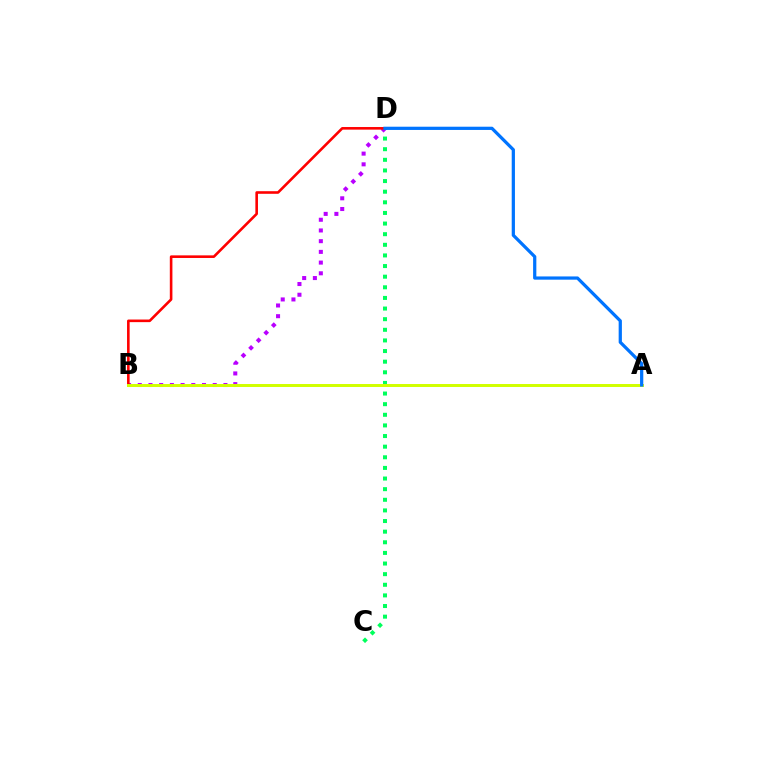{('B', 'D'): [{'color': '#b900ff', 'line_style': 'dotted', 'thickness': 2.91}, {'color': '#ff0000', 'line_style': 'solid', 'thickness': 1.87}], ('C', 'D'): [{'color': '#00ff5c', 'line_style': 'dotted', 'thickness': 2.89}], ('A', 'B'): [{'color': '#d1ff00', 'line_style': 'solid', 'thickness': 2.14}], ('A', 'D'): [{'color': '#0074ff', 'line_style': 'solid', 'thickness': 2.33}]}